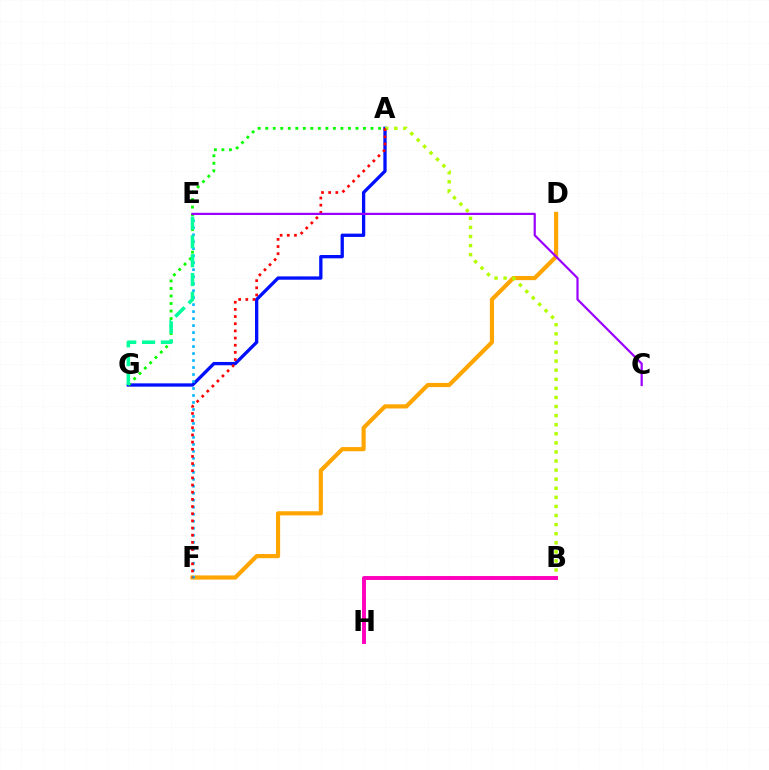{('A', 'G'): [{'color': '#0010ff', 'line_style': 'solid', 'thickness': 2.38}, {'color': '#08ff00', 'line_style': 'dotted', 'thickness': 2.04}], ('D', 'F'): [{'color': '#ffa500', 'line_style': 'solid', 'thickness': 3.0}], ('A', 'B'): [{'color': '#b3ff00', 'line_style': 'dotted', 'thickness': 2.47}], ('E', 'F'): [{'color': '#00b5ff', 'line_style': 'dotted', 'thickness': 1.9}], ('B', 'H'): [{'color': '#ff00bd', 'line_style': 'solid', 'thickness': 2.82}], ('A', 'F'): [{'color': '#ff0000', 'line_style': 'dotted', 'thickness': 1.95}], ('E', 'G'): [{'color': '#00ff9d', 'line_style': 'dashed', 'thickness': 2.56}], ('C', 'E'): [{'color': '#9b00ff', 'line_style': 'solid', 'thickness': 1.59}]}